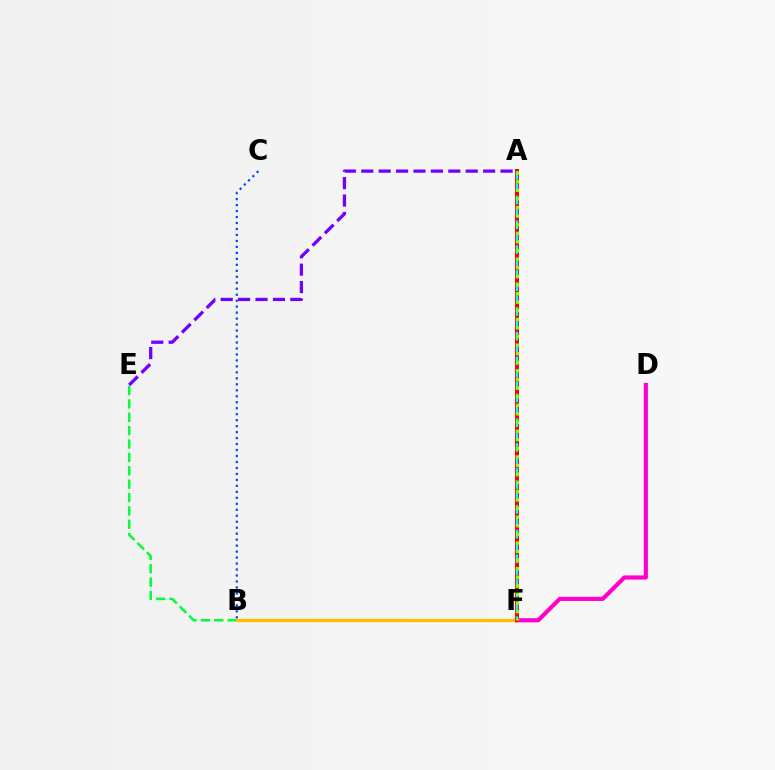{('A', 'E'): [{'color': '#7200ff', 'line_style': 'dashed', 'thickness': 2.37}], ('B', 'E'): [{'color': '#00ff39', 'line_style': 'dashed', 'thickness': 1.82}], ('D', 'F'): [{'color': '#ff00cf', 'line_style': 'solid', 'thickness': 2.99}], ('B', 'F'): [{'color': '#ffbd00', 'line_style': 'solid', 'thickness': 2.36}], ('A', 'F'): [{'color': '#ff0000', 'line_style': 'solid', 'thickness': 2.87}, {'color': '#00fff6', 'line_style': 'dashed', 'thickness': 1.68}, {'color': '#84ff00', 'line_style': 'dotted', 'thickness': 2.34}], ('B', 'C'): [{'color': '#004bff', 'line_style': 'dotted', 'thickness': 1.62}]}